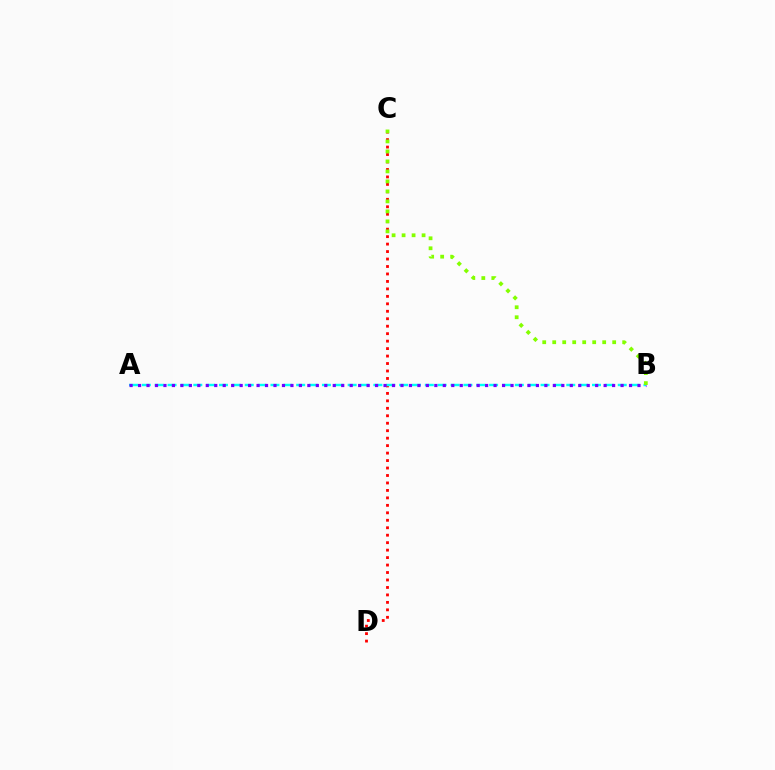{('C', 'D'): [{'color': '#ff0000', 'line_style': 'dotted', 'thickness': 2.03}], ('A', 'B'): [{'color': '#00fff6', 'line_style': 'dashed', 'thickness': 1.75}, {'color': '#7200ff', 'line_style': 'dotted', 'thickness': 2.3}], ('B', 'C'): [{'color': '#84ff00', 'line_style': 'dotted', 'thickness': 2.72}]}